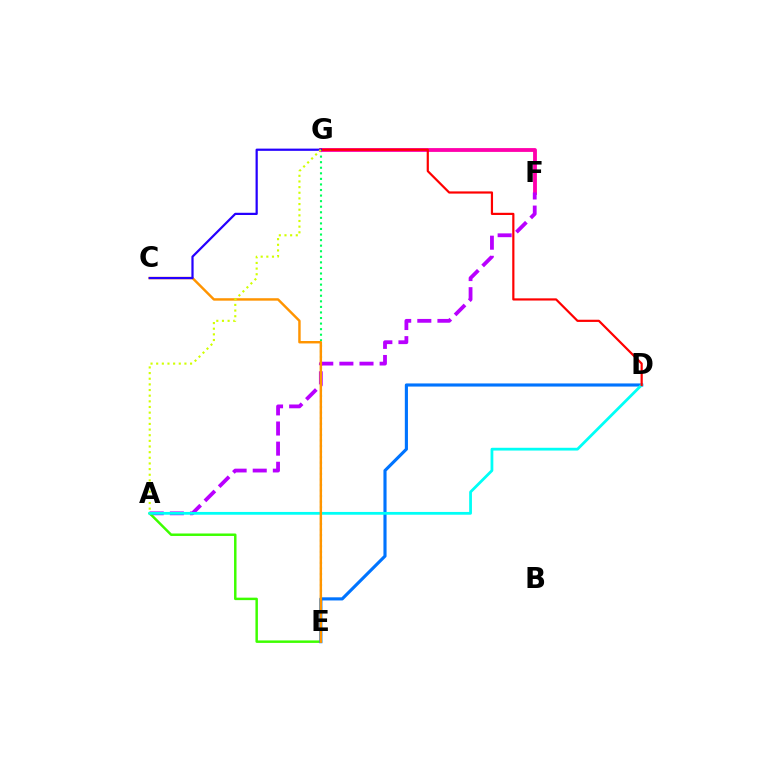{('E', 'G'): [{'color': '#00ff5c', 'line_style': 'dotted', 'thickness': 1.51}], ('F', 'G'): [{'color': '#ff00ac', 'line_style': 'solid', 'thickness': 2.75}], ('A', 'F'): [{'color': '#b900ff', 'line_style': 'dashed', 'thickness': 2.73}], ('A', 'E'): [{'color': '#3dff00', 'line_style': 'solid', 'thickness': 1.78}], ('D', 'E'): [{'color': '#0074ff', 'line_style': 'solid', 'thickness': 2.25}], ('A', 'D'): [{'color': '#00fff6', 'line_style': 'solid', 'thickness': 2.0}], ('C', 'E'): [{'color': '#ff9400', 'line_style': 'solid', 'thickness': 1.76}], ('D', 'G'): [{'color': '#ff0000', 'line_style': 'solid', 'thickness': 1.58}], ('C', 'G'): [{'color': '#2500ff', 'line_style': 'solid', 'thickness': 1.6}], ('A', 'G'): [{'color': '#d1ff00', 'line_style': 'dotted', 'thickness': 1.53}]}